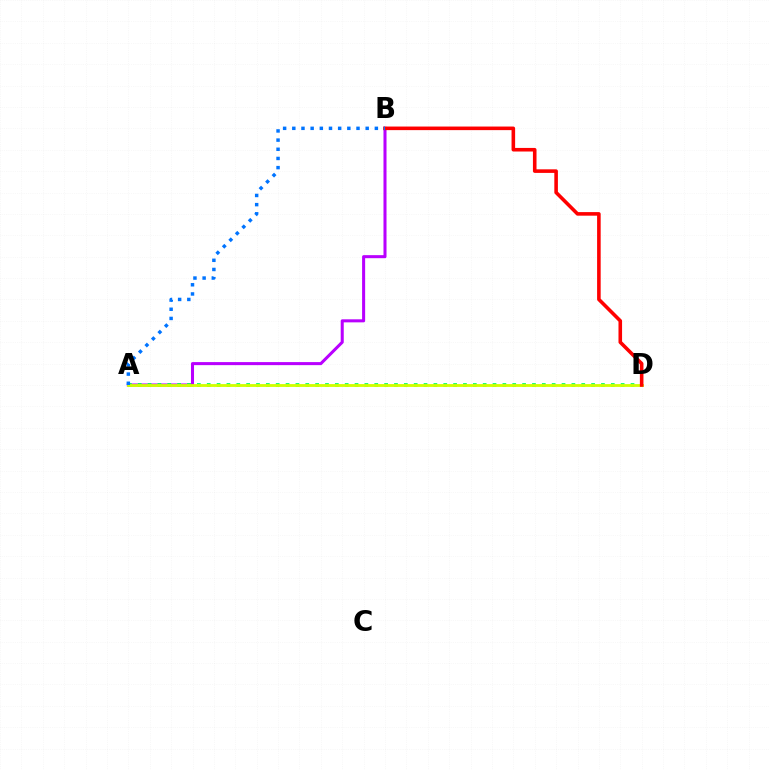{('A', 'B'): [{'color': '#b900ff', 'line_style': 'solid', 'thickness': 2.19}, {'color': '#0074ff', 'line_style': 'dotted', 'thickness': 2.49}], ('A', 'D'): [{'color': '#00ff5c', 'line_style': 'dotted', 'thickness': 2.68}, {'color': '#d1ff00', 'line_style': 'solid', 'thickness': 2.03}], ('B', 'D'): [{'color': '#ff0000', 'line_style': 'solid', 'thickness': 2.58}]}